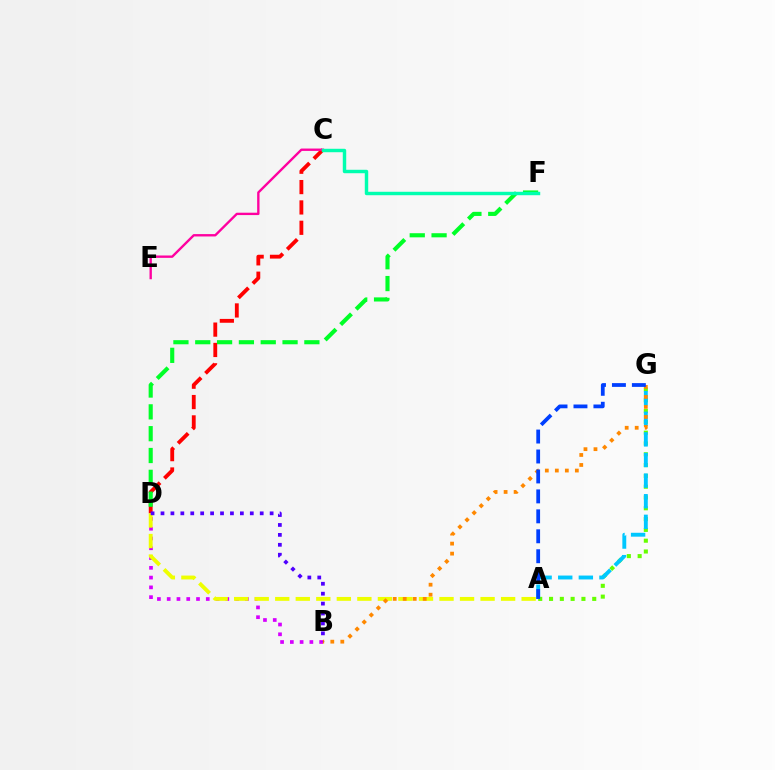{('C', 'D'): [{'color': '#ff0000', 'line_style': 'dashed', 'thickness': 2.76}], ('A', 'G'): [{'color': '#66ff00', 'line_style': 'dotted', 'thickness': 2.93}, {'color': '#00c7ff', 'line_style': 'dashed', 'thickness': 2.8}, {'color': '#003fff', 'line_style': 'dashed', 'thickness': 2.71}], ('C', 'E'): [{'color': '#ff00a0', 'line_style': 'solid', 'thickness': 1.7}], ('B', 'D'): [{'color': '#d600ff', 'line_style': 'dotted', 'thickness': 2.66}, {'color': '#4f00ff', 'line_style': 'dotted', 'thickness': 2.7}], ('D', 'F'): [{'color': '#00ff27', 'line_style': 'dashed', 'thickness': 2.97}], ('A', 'D'): [{'color': '#eeff00', 'line_style': 'dashed', 'thickness': 2.79}], ('B', 'G'): [{'color': '#ff8800', 'line_style': 'dotted', 'thickness': 2.72}], ('C', 'F'): [{'color': '#00ffaf', 'line_style': 'solid', 'thickness': 2.47}]}